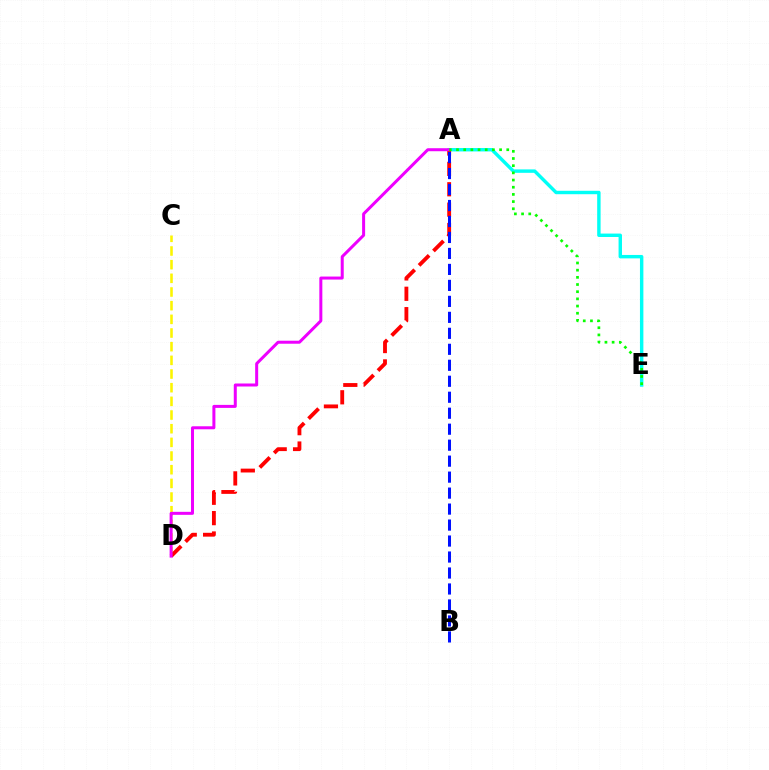{('A', 'E'): [{'color': '#00fff6', 'line_style': 'solid', 'thickness': 2.46}, {'color': '#08ff00', 'line_style': 'dotted', 'thickness': 1.95}], ('C', 'D'): [{'color': '#fcf500', 'line_style': 'dashed', 'thickness': 1.86}], ('A', 'D'): [{'color': '#ff0000', 'line_style': 'dashed', 'thickness': 2.77}, {'color': '#ee00ff', 'line_style': 'solid', 'thickness': 2.17}], ('A', 'B'): [{'color': '#0010ff', 'line_style': 'dashed', 'thickness': 2.17}]}